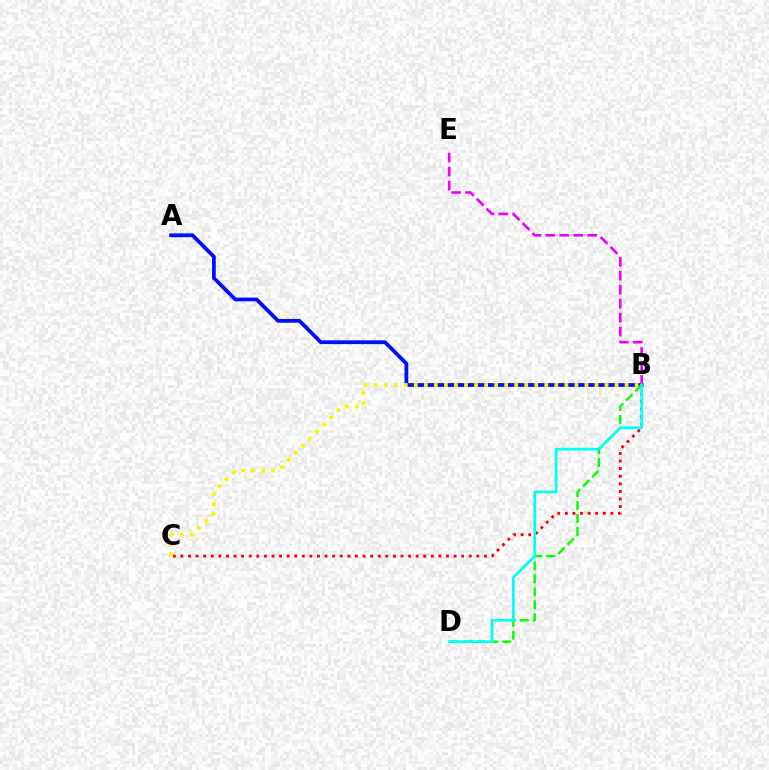{('A', 'B'): [{'color': '#0010ff', 'line_style': 'solid', 'thickness': 2.72}], ('B', 'E'): [{'color': '#ee00ff', 'line_style': 'dashed', 'thickness': 1.9}], ('B', 'C'): [{'color': '#ff0000', 'line_style': 'dotted', 'thickness': 2.06}, {'color': '#fcf500', 'line_style': 'dotted', 'thickness': 2.73}], ('B', 'D'): [{'color': '#08ff00', 'line_style': 'dashed', 'thickness': 1.76}, {'color': '#00fff6', 'line_style': 'solid', 'thickness': 1.94}]}